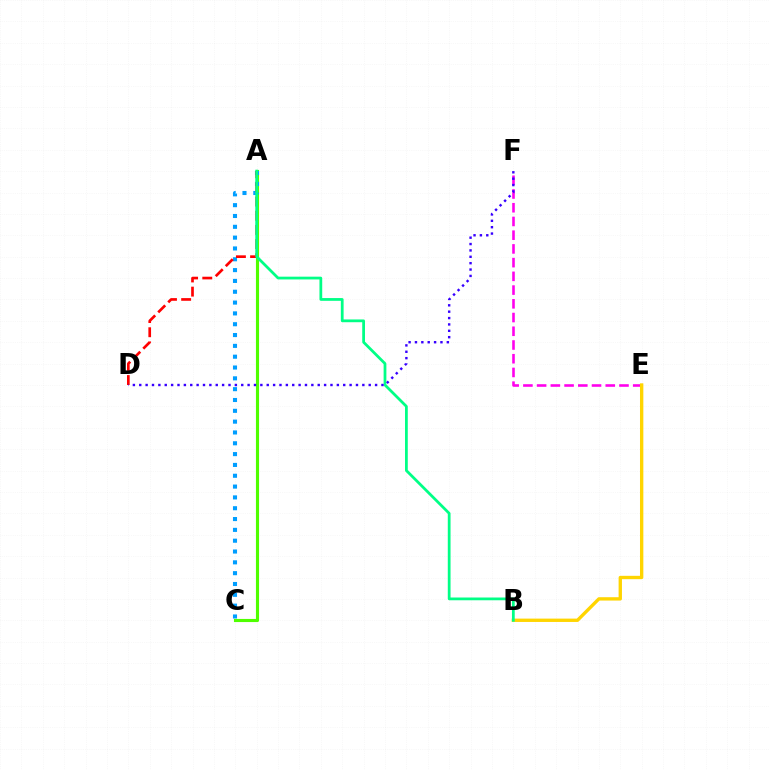{('A', 'C'): [{'color': '#4fff00', 'line_style': 'solid', 'thickness': 2.24}, {'color': '#009eff', 'line_style': 'dotted', 'thickness': 2.94}], ('E', 'F'): [{'color': '#ff00ed', 'line_style': 'dashed', 'thickness': 1.86}], ('A', 'D'): [{'color': '#ff0000', 'line_style': 'dashed', 'thickness': 1.93}], ('B', 'E'): [{'color': '#ffd500', 'line_style': 'solid', 'thickness': 2.41}], ('A', 'B'): [{'color': '#00ff86', 'line_style': 'solid', 'thickness': 1.99}], ('D', 'F'): [{'color': '#3700ff', 'line_style': 'dotted', 'thickness': 1.73}]}